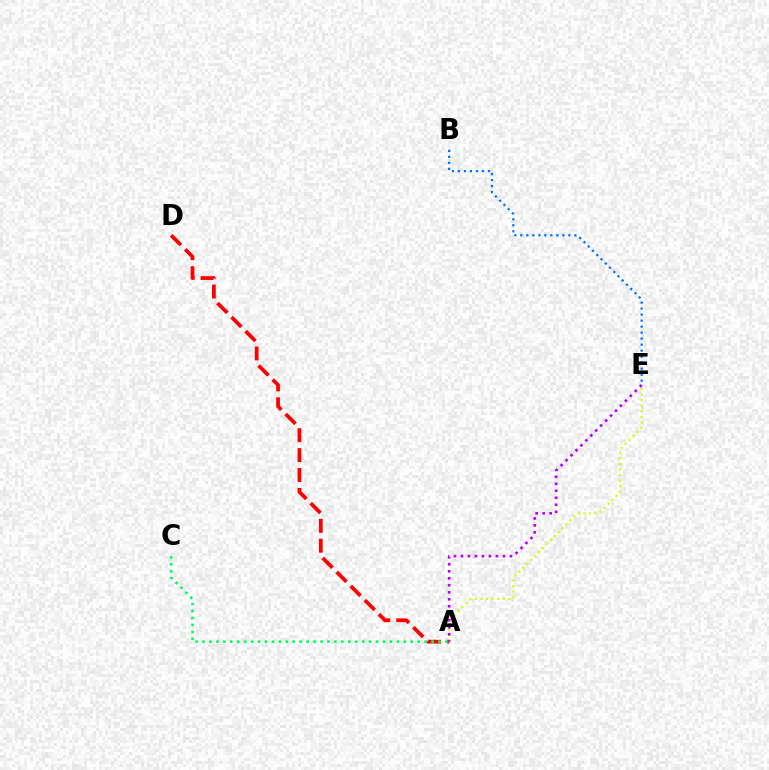{('A', 'D'): [{'color': '#ff0000', 'line_style': 'dashed', 'thickness': 2.7}], ('A', 'E'): [{'color': '#d1ff00', 'line_style': 'dotted', 'thickness': 1.52}, {'color': '#b900ff', 'line_style': 'dotted', 'thickness': 1.9}], ('A', 'C'): [{'color': '#00ff5c', 'line_style': 'dotted', 'thickness': 1.89}], ('B', 'E'): [{'color': '#0074ff', 'line_style': 'dotted', 'thickness': 1.63}]}